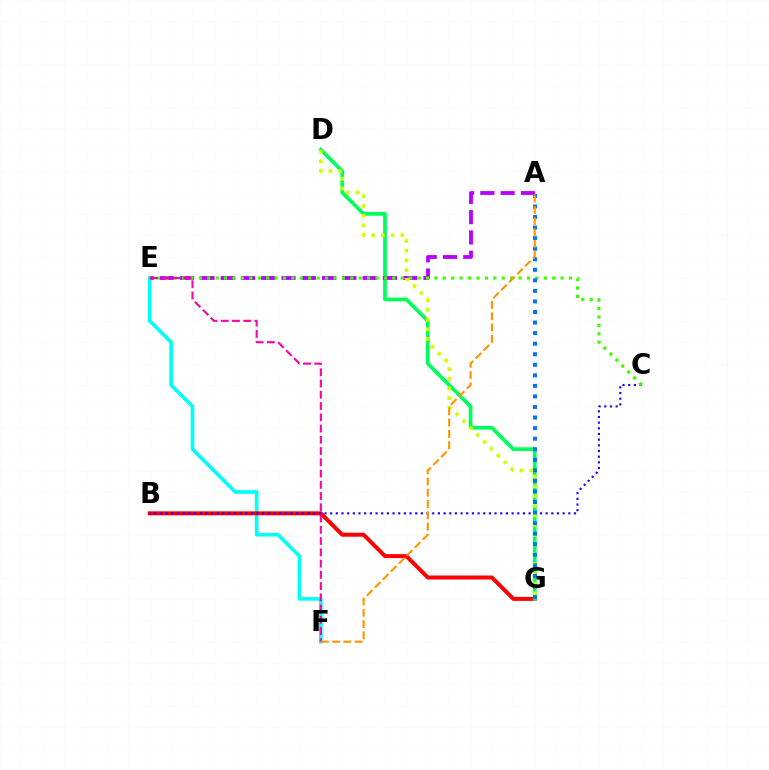{('E', 'F'): [{'color': '#00fff6', 'line_style': 'solid', 'thickness': 2.63}, {'color': '#ff00ac', 'line_style': 'dashed', 'thickness': 1.53}], ('B', 'G'): [{'color': '#ff0000', 'line_style': 'solid', 'thickness': 2.87}], ('B', 'C'): [{'color': '#2500ff', 'line_style': 'dotted', 'thickness': 1.54}], ('D', 'G'): [{'color': '#00ff5c', 'line_style': 'solid', 'thickness': 2.68}, {'color': '#d1ff00', 'line_style': 'dotted', 'thickness': 2.64}], ('A', 'E'): [{'color': '#b900ff', 'line_style': 'dashed', 'thickness': 2.75}], ('C', 'E'): [{'color': '#3dff00', 'line_style': 'dotted', 'thickness': 2.29}], ('A', 'G'): [{'color': '#0074ff', 'line_style': 'dotted', 'thickness': 2.87}], ('A', 'F'): [{'color': '#ff9400', 'line_style': 'dashed', 'thickness': 1.53}]}